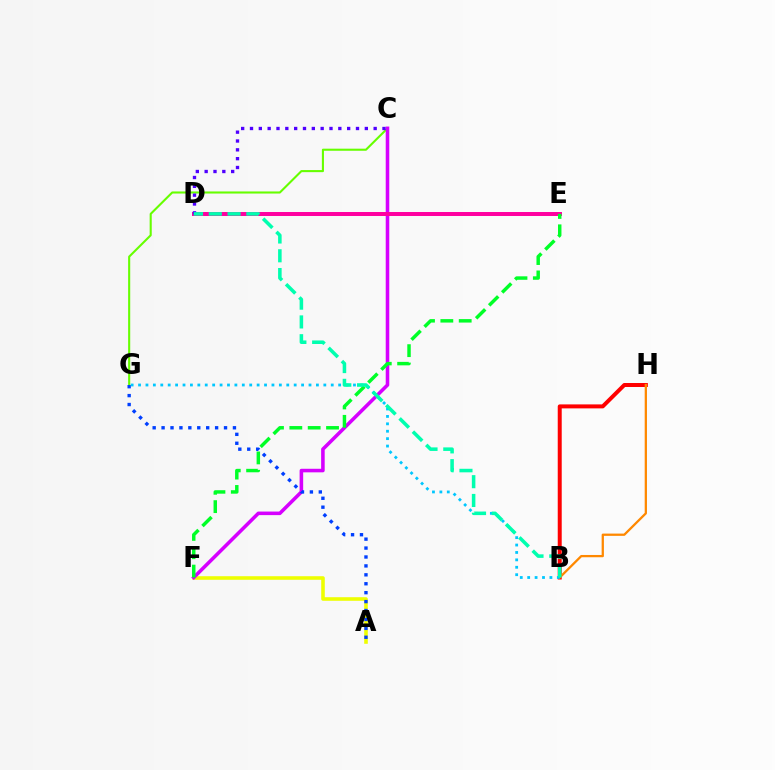{('A', 'F'): [{'color': '#eeff00', 'line_style': 'solid', 'thickness': 2.58}], ('C', 'G'): [{'color': '#66ff00', 'line_style': 'solid', 'thickness': 1.51}], ('C', 'F'): [{'color': '#d600ff', 'line_style': 'solid', 'thickness': 2.56}], ('B', 'H'): [{'color': '#ff0000', 'line_style': 'solid', 'thickness': 2.87}, {'color': '#ff8800', 'line_style': 'solid', 'thickness': 1.64}], ('D', 'E'): [{'color': '#ff00a0', 'line_style': 'solid', 'thickness': 2.86}], ('A', 'G'): [{'color': '#003fff', 'line_style': 'dotted', 'thickness': 2.42}], ('C', 'D'): [{'color': '#4f00ff', 'line_style': 'dotted', 'thickness': 2.4}], ('B', 'G'): [{'color': '#00c7ff', 'line_style': 'dotted', 'thickness': 2.01}], ('E', 'F'): [{'color': '#00ff27', 'line_style': 'dashed', 'thickness': 2.49}], ('B', 'D'): [{'color': '#00ffaf', 'line_style': 'dashed', 'thickness': 2.55}]}